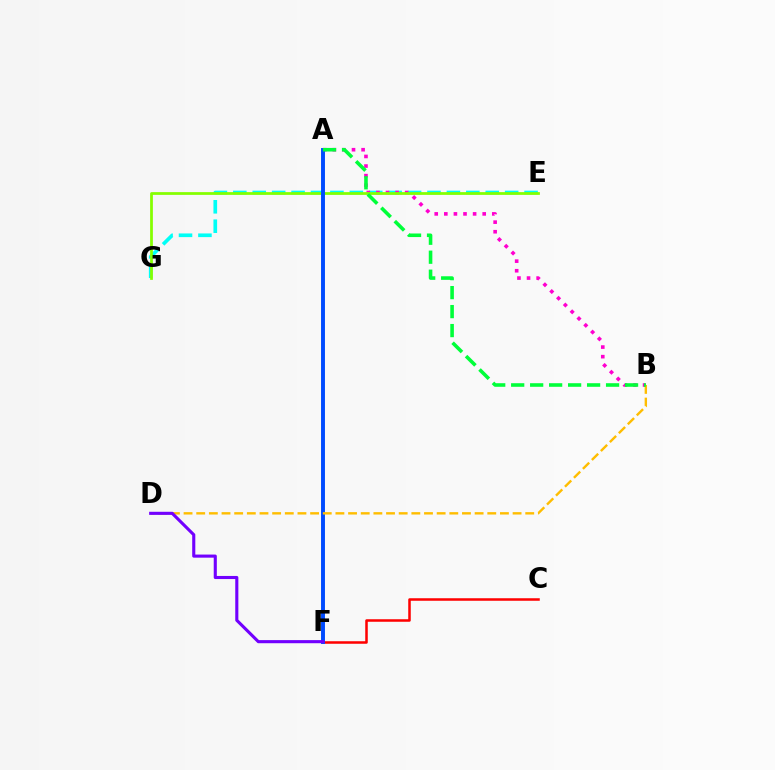{('E', 'G'): [{'color': '#00fff6', 'line_style': 'dashed', 'thickness': 2.64}, {'color': '#84ff00', 'line_style': 'solid', 'thickness': 1.98}], ('A', 'B'): [{'color': '#ff00cf', 'line_style': 'dotted', 'thickness': 2.61}, {'color': '#00ff39', 'line_style': 'dashed', 'thickness': 2.58}], ('C', 'F'): [{'color': '#ff0000', 'line_style': 'solid', 'thickness': 1.81}], ('A', 'F'): [{'color': '#004bff', 'line_style': 'solid', 'thickness': 2.82}], ('B', 'D'): [{'color': '#ffbd00', 'line_style': 'dashed', 'thickness': 1.72}], ('D', 'F'): [{'color': '#7200ff', 'line_style': 'solid', 'thickness': 2.23}]}